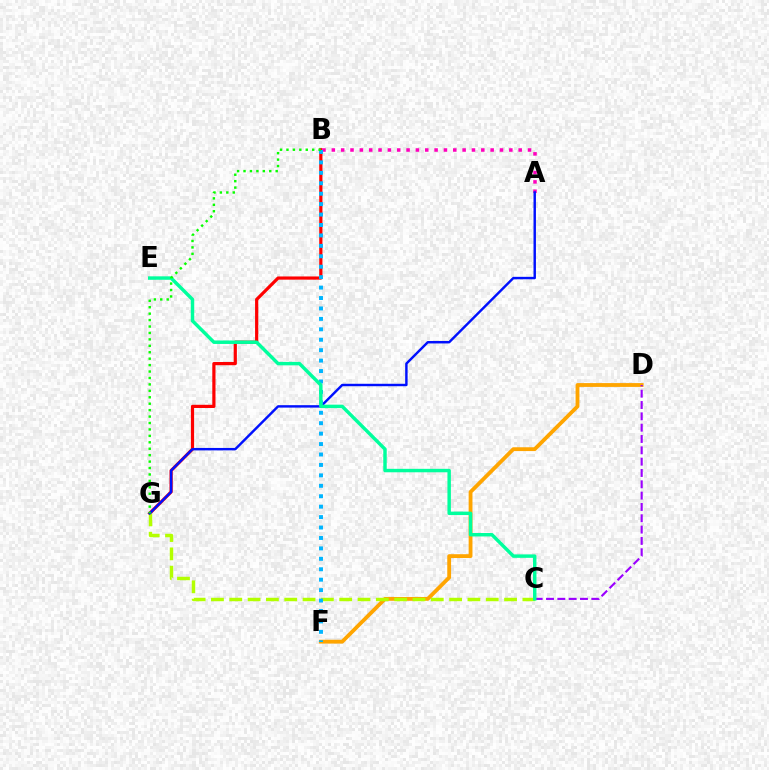{('D', 'F'): [{'color': '#ffa500', 'line_style': 'solid', 'thickness': 2.75}], ('C', 'D'): [{'color': '#9b00ff', 'line_style': 'dashed', 'thickness': 1.54}], ('B', 'G'): [{'color': '#ff0000', 'line_style': 'solid', 'thickness': 2.3}, {'color': '#08ff00', 'line_style': 'dotted', 'thickness': 1.75}], ('C', 'G'): [{'color': '#b3ff00', 'line_style': 'dashed', 'thickness': 2.49}], ('A', 'B'): [{'color': '#ff00bd', 'line_style': 'dotted', 'thickness': 2.54}], ('A', 'G'): [{'color': '#0010ff', 'line_style': 'solid', 'thickness': 1.75}], ('B', 'F'): [{'color': '#00b5ff', 'line_style': 'dotted', 'thickness': 2.83}], ('C', 'E'): [{'color': '#00ff9d', 'line_style': 'solid', 'thickness': 2.49}]}